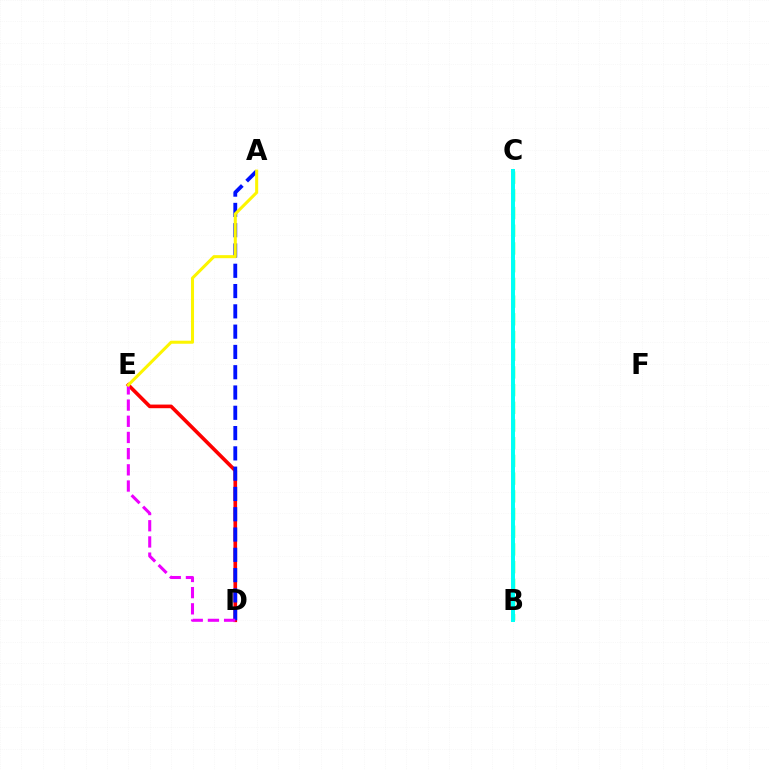{('D', 'E'): [{'color': '#ff0000', 'line_style': 'solid', 'thickness': 2.62}, {'color': '#ee00ff', 'line_style': 'dashed', 'thickness': 2.2}], ('A', 'D'): [{'color': '#0010ff', 'line_style': 'dashed', 'thickness': 2.76}], ('A', 'E'): [{'color': '#fcf500', 'line_style': 'solid', 'thickness': 2.19}], ('B', 'C'): [{'color': '#08ff00', 'line_style': 'dashed', 'thickness': 2.4}, {'color': '#00fff6', 'line_style': 'solid', 'thickness': 2.86}]}